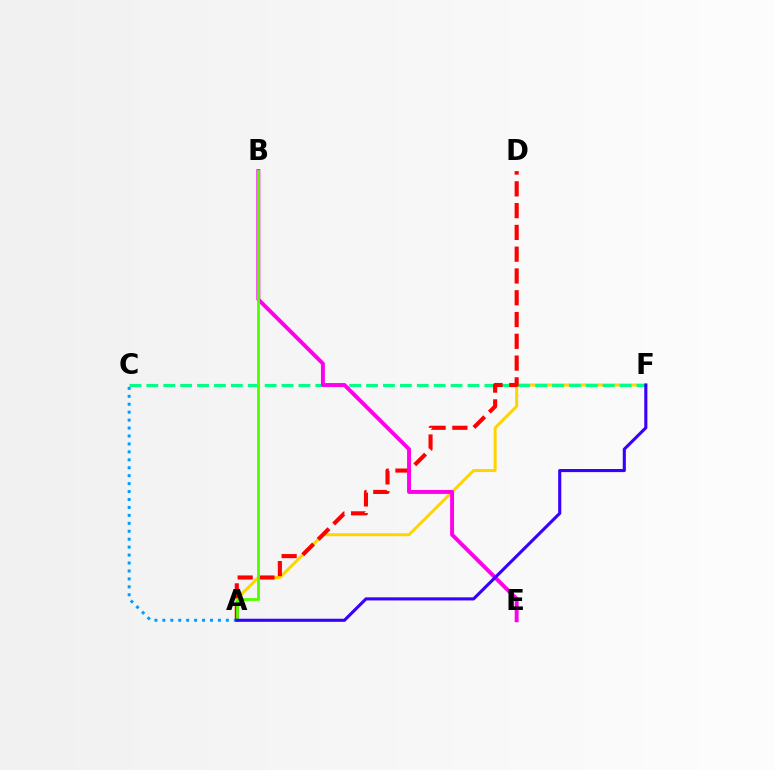{('A', 'C'): [{'color': '#009eff', 'line_style': 'dotted', 'thickness': 2.16}], ('A', 'F'): [{'color': '#ffd500', 'line_style': 'solid', 'thickness': 2.16}, {'color': '#3700ff', 'line_style': 'solid', 'thickness': 2.23}], ('C', 'F'): [{'color': '#00ff86', 'line_style': 'dashed', 'thickness': 2.3}], ('A', 'D'): [{'color': '#ff0000', 'line_style': 'dashed', 'thickness': 2.96}], ('B', 'E'): [{'color': '#ff00ed', 'line_style': 'solid', 'thickness': 2.83}], ('A', 'B'): [{'color': '#4fff00', 'line_style': 'solid', 'thickness': 2.01}]}